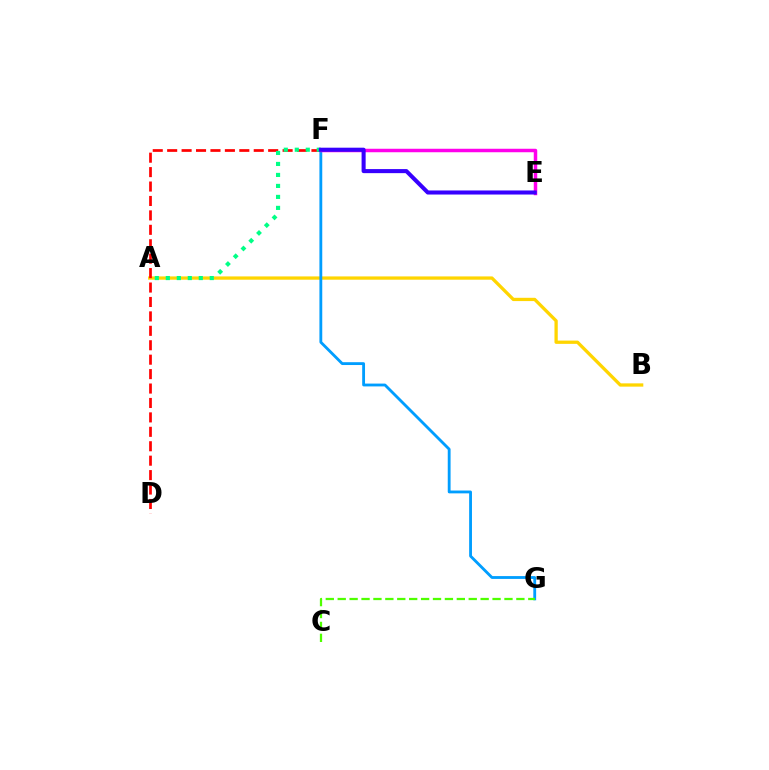{('A', 'B'): [{'color': '#ffd500', 'line_style': 'solid', 'thickness': 2.37}], ('F', 'G'): [{'color': '#009eff', 'line_style': 'solid', 'thickness': 2.04}], ('D', 'F'): [{'color': '#ff0000', 'line_style': 'dashed', 'thickness': 1.96}], ('E', 'F'): [{'color': '#ff00ed', 'line_style': 'solid', 'thickness': 2.51}, {'color': '#3700ff', 'line_style': 'solid', 'thickness': 2.92}], ('C', 'G'): [{'color': '#4fff00', 'line_style': 'dashed', 'thickness': 1.62}], ('A', 'F'): [{'color': '#00ff86', 'line_style': 'dotted', 'thickness': 2.98}]}